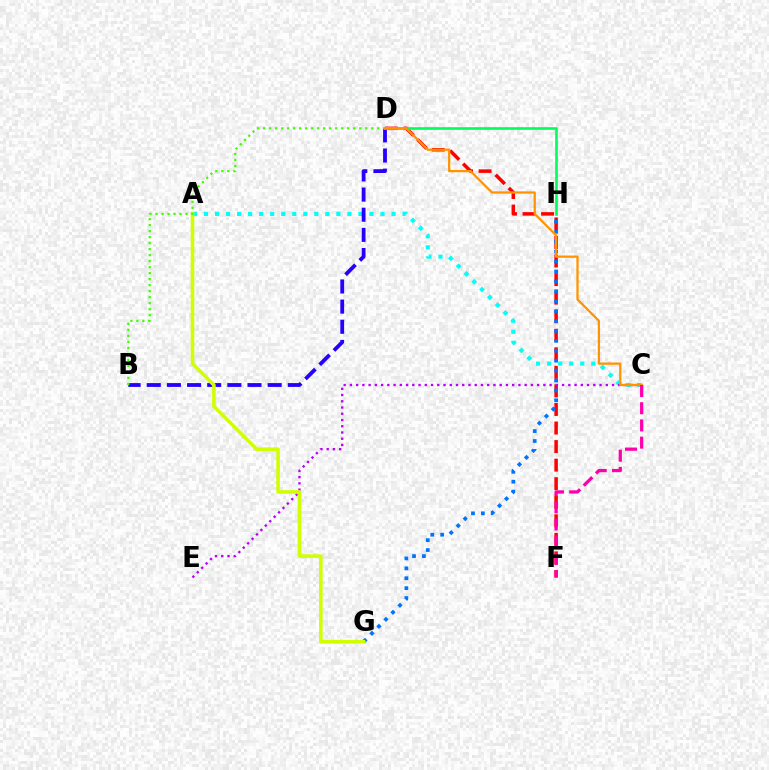{('D', 'F'): [{'color': '#ff0000', 'line_style': 'dashed', 'thickness': 2.52}], ('G', 'H'): [{'color': '#0074ff', 'line_style': 'dotted', 'thickness': 2.69}], ('A', 'C'): [{'color': '#00fff6', 'line_style': 'dotted', 'thickness': 3.0}], ('C', 'E'): [{'color': '#b900ff', 'line_style': 'dotted', 'thickness': 1.7}], ('B', 'D'): [{'color': '#2500ff', 'line_style': 'dashed', 'thickness': 2.74}, {'color': '#3dff00', 'line_style': 'dotted', 'thickness': 1.63}], ('D', 'H'): [{'color': '#00ff5c', 'line_style': 'solid', 'thickness': 1.91}], ('A', 'G'): [{'color': '#d1ff00', 'line_style': 'solid', 'thickness': 2.57}], ('C', 'D'): [{'color': '#ff9400', 'line_style': 'solid', 'thickness': 1.64}], ('C', 'F'): [{'color': '#ff00ac', 'line_style': 'dashed', 'thickness': 2.34}]}